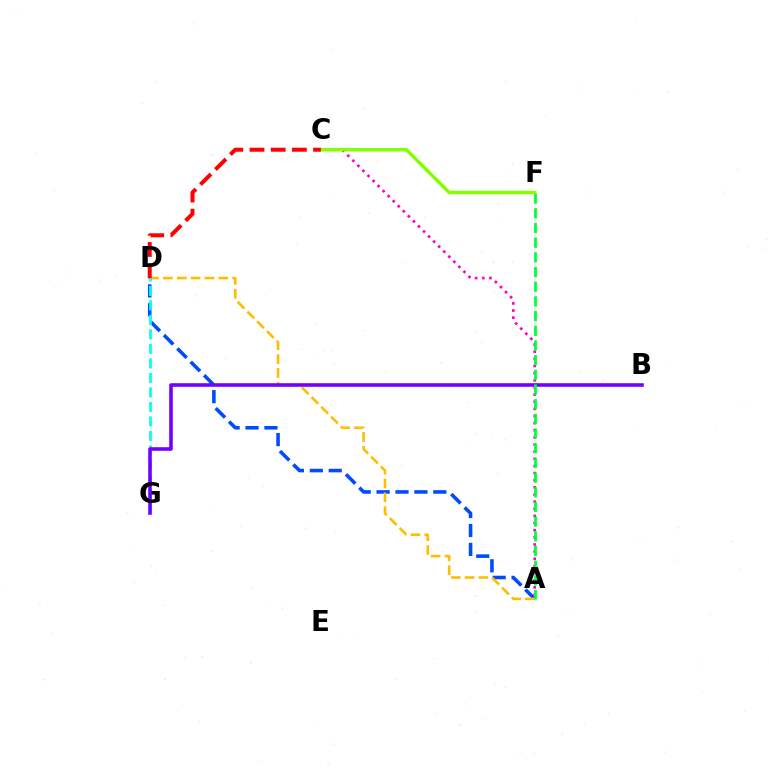{('A', 'D'): [{'color': '#004bff', 'line_style': 'dashed', 'thickness': 2.57}, {'color': '#ffbd00', 'line_style': 'dashed', 'thickness': 1.88}], ('D', 'G'): [{'color': '#00fff6', 'line_style': 'dashed', 'thickness': 1.97}], ('B', 'G'): [{'color': '#7200ff', 'line_style': 'solid', 'thickness': 2.58}], ('A', 'C'): [{'color': '#ff00cf', 'line_style': 'dotted', 'thickness': 1.94}], ('A', 'F'): [{'color': '#00ff39', 'line_style': 'dashed', 'thickness': 1.99}], ('C', 'F'): [{'color': '#84ff00', 'line_style': 'solid', 'thickness': 2.47}], ('C', 'D'): [{'color': '#ff0000', 'line_style': 'dashed', 'thickness': 2.88}]}